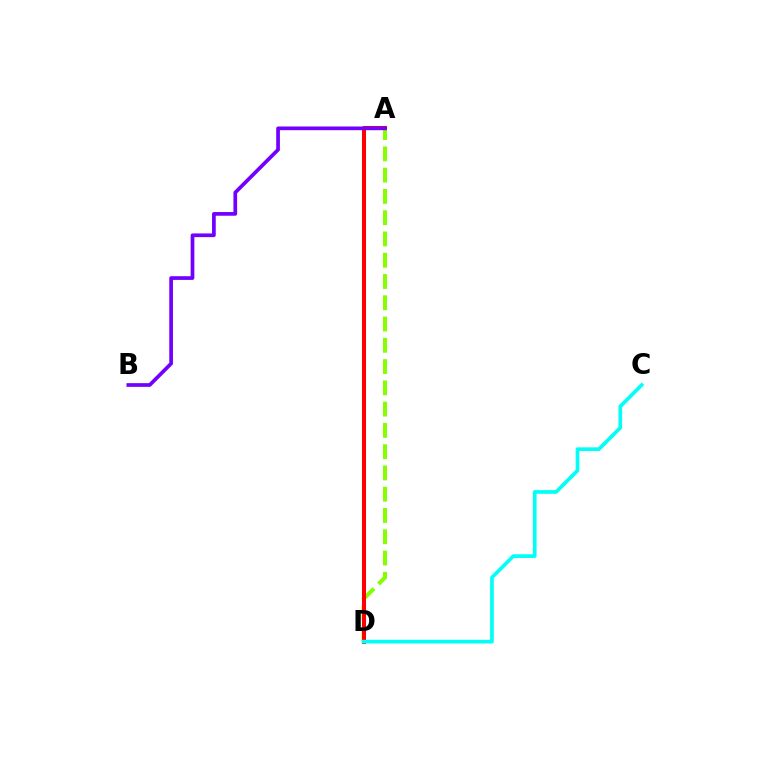{('A', 'D'): [{'color': '#84ff00', 'line_style': 'dashed', 'thickness': 2.89}, {'color': '#ff0000', 'line_style': 'solid', 'thickness': 2.91}], ('A', 'B'): [{'color': '#7200ff', 'line_style': 'solid', 'thickness': 2.66}], ('C', 'D'): [{'color': '#00fff6', 'line_style': 'solid', 'thickness': 2.65}]}